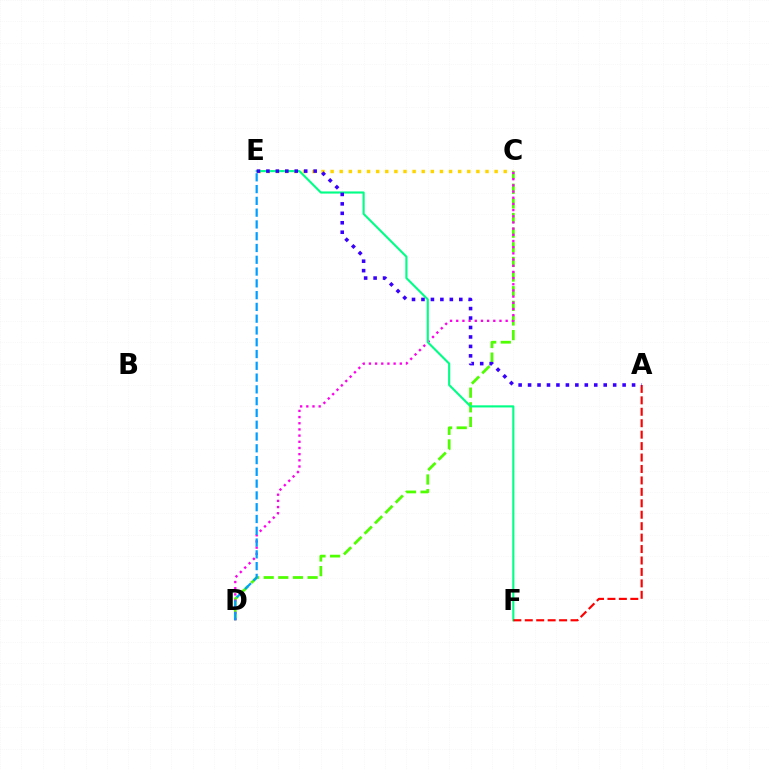{('C', 'E'): [{'color': '#ffd500', 'line_style': 'dotted', 'thickness': 2.48}], ('C', 'D'): [{'color': '#4fff00', 'line_style': 'dashed', 'thickness': 1.99}, {'color': '#ff00ed', 'line_style': 'dotted', 'thickness': 1.68}], ('E', 'F'): [{'color': '#00ff86', 'line_style': 'solid', 'thickness': 1.53}], ('D', 'E'): [{'color': '#009eff', 'line_style': 'dashed', 'thickness': 1.6}], ('A', 'F'): [{'color': '#ff0000', 'line_style': 'dashed', 'thickness': 1.55}], ('A', 'E'): [{'color': '#3700ff', 'line_style': 'dotted', 'thickness': 2.57}]}